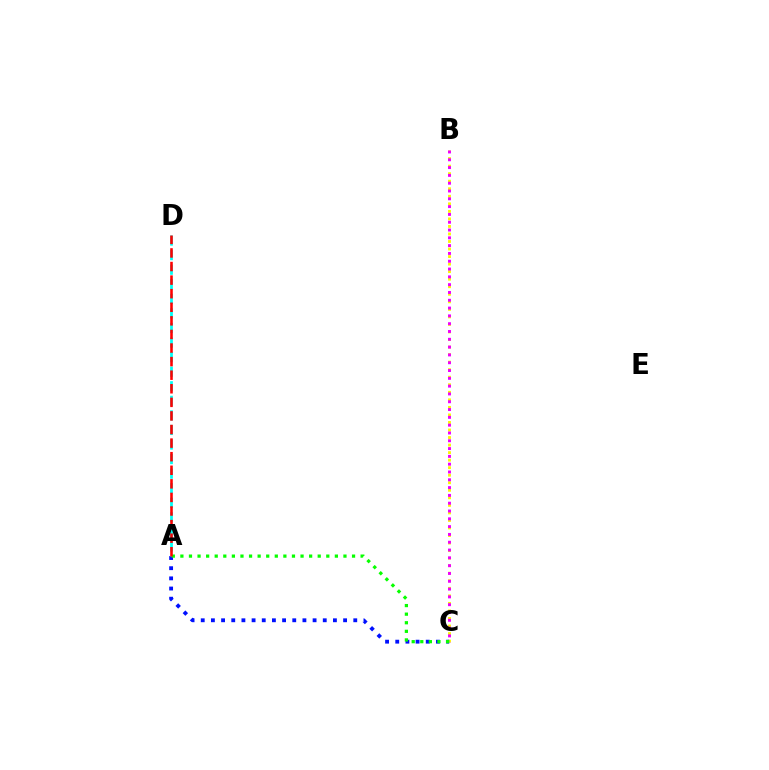{('B', 'C'): [{'color': '#fcf500', 'line_style': 'dotted', 'thickness': 2.05}, {'color': '#ee00ff', 'line_style': 'dotted', 'thickness': 2.12}], ('A', 'C'): [{'color': '#0010ff', 'line_style': 'dotted', 'thickness': 2.76}, {'color': '#08ff00', 'line_style': 'dotted', 'thickness': 2.33}], ('A', 'D'): [{'color': '#00fff6', 'line_style': 'dashed', 'thickness': 1.98}, {'color': '#ff0000', 'line_style': 'dashed', 'thickness': 1.85}]}